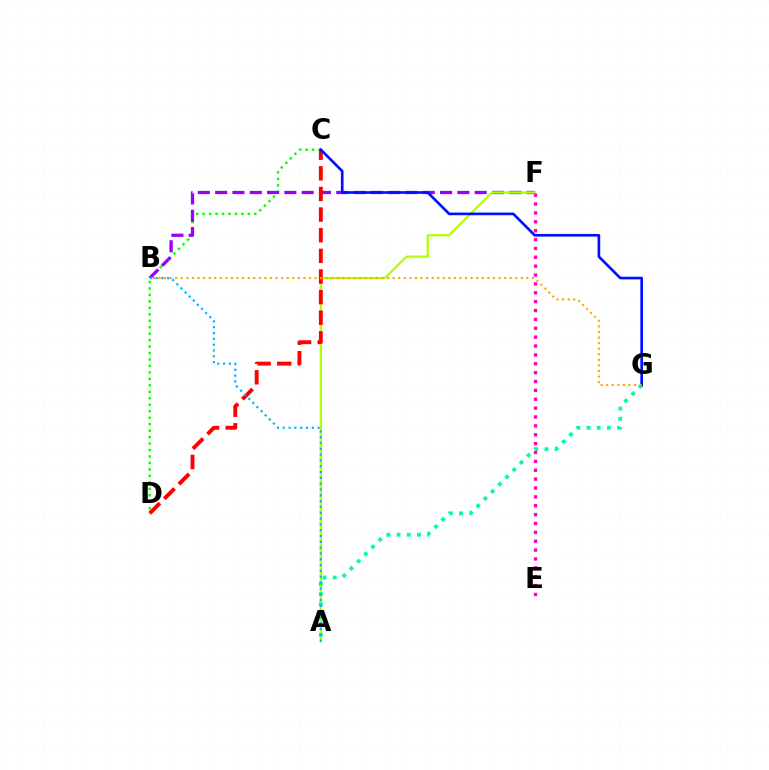{('C', 'D'): [{'color': '#08ff00', 'line_style': 'dotted', 'thickness': 1.76}, {'color': '#ff0000', 'line_style': 'dashed', 'thickness': 2.8}], ('B', 'F'): [{'color': '#9b00ff', 'line_style': 'dashed', 'thickness': 2.35}], ('A', 'F'): [{'color': '#b3ff00', 'line_style': 'solid', 'thickness': 1.65}], ('A', 'G'): [{'color': '#00ff9d', 'line_style': 'dotted', 'thickness': 2.77}], ('C', 'G'): [{'color': '#0010ff', 'line_style': 'solid', 'thickness': 1.91}], ('A', 'B'): [{'color': '#00b5ff', 'line_style': 'dotted', 'thickness': 1.58}], ('B', 'G'): [{'color': '#ffa500', 'line_style': 'dotted', 'thickness': 1.51}], ('E', 'F'): [{'color': '#ff00bd', 'line_style': 'dotted', 'thickness': 2.41}]}